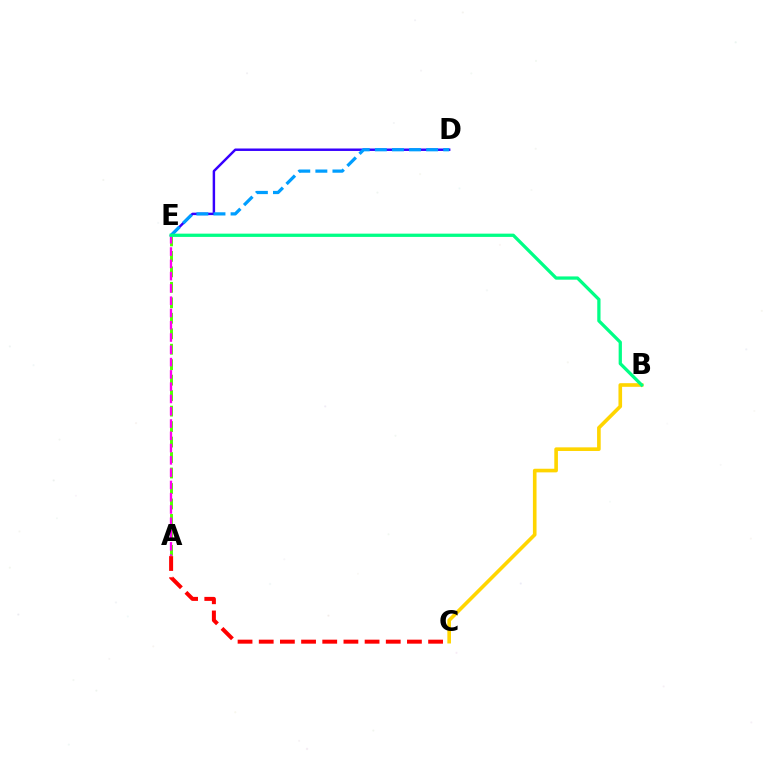{('A', 'C'): [{'color': '#ff0000', 'line_style': 'dashed', 'thickness': 2.88}], ('A', 'E'): [{'color': '#4fff00', 'line_style': 'dashed', 'thickness': 2.1}, {'color': '#ff00ed', 'line_style': 'dashed', 'thickness': 1.67}], ('B', 'C'): [{'color': '#ffd500', 'line_style': 'solid', 'thickness': 2.61}], ('D', 'E'): [{'color': '#3700ff', 'line_style': 'solid', 'thickness': 1.77}, {'color': '#009eff', 'line_style': 'dashed', 'thickness': 2.32}], ('B', 'E'): [{'color': '#00ff86', 'line_style': 'solid', 'thickness': 2.35}]}